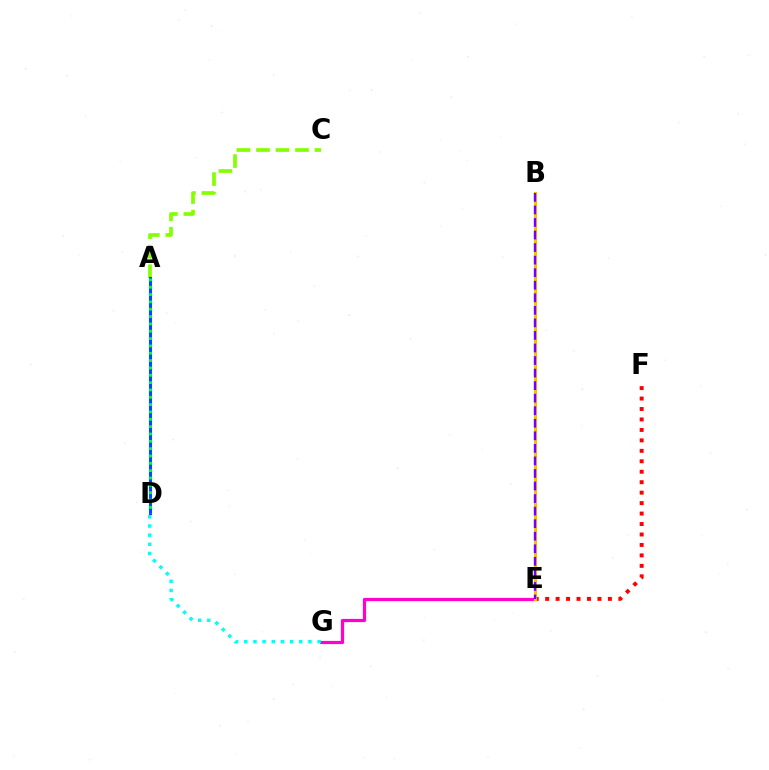{('E', 'F'): [{'color': '#ff0000', 'line_style': 'dotted', 'thickness': 2.84}], ('E', 'G'): [{'color': '#ff00cf', 'line_style': 'solid', 'thickness': 2.31}], ('D', 'G'): [{'color': '#00fff6', 'line_style': 'dotted', 'thickness': 2.49}], ('B', 'E'): [{'color': '#ffbd00', 'line_style': 'solid', 'thickness': 2.19}, {'color': '#7200ff', 'line_style': 'dashed', 'thickness': 1.7}], ('A', 'C'): [{'color': '#84ff00', 'line_style': 'dashed', 'thickness': 2.65}], ('A', 'D'): [{'color': '#004bff', 'line_style': 'solid', 'thickness': 2.21}, {'color': '#00ff39', 'line_style': 'dotted', 'thickness': 1.99}]}